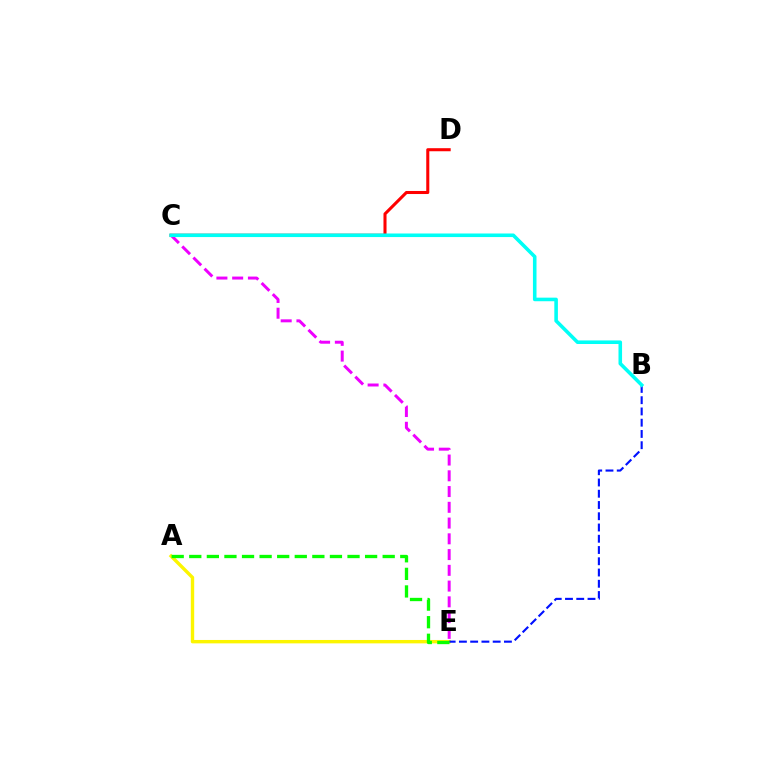{('C', 'E'): [{'color': '#ee00ff', 'line_style': 'dashed', 'thickness': 2.14}], ('A', 'E'): [{'color': '#fcf500', 'line_style': 'solid', 'thickness': 2.44}, {'color': '#08ff00', 'line_style': 'dashed', 'thickness': 2.39}], ('C', 'D'): [{'color': '#ff0000', 'line_style': 'solid', 'thickness': 2.2}], ('B', 'E'): [{'color': '#0010ff', 'line_style': 'dashed', 'thickness': 1.53}], ('B', 'C'): [{'color': '#00fff6', 'line_style': 'solid', 'thickness': 2.57}]}